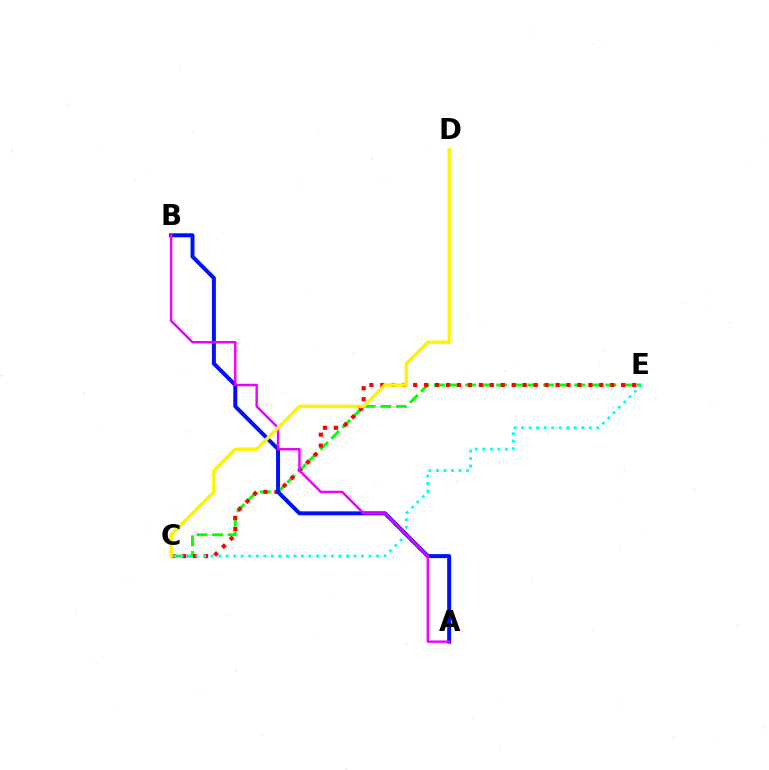{('C', 'E'): [{'color': '#08ff00', 'line_style': 'dashed', 'thickness': 2.12}, {'color': '#ff0000', 'line_style': 'dotted', 'thickness': 2.98}, {'color': '#00fff6', 'line_style': 'dotted', 'thickness': 2.04}], ('A', 'B'): [{'color': '#0010ff', 'line_style': 'solid', 'thickness': 2.86}, {'color': '#ee00ff', 'line_style': 'solid', 'thickness': 1.75}], ('C', 'D'): [{'color': '#fcf500', 'line_style': 'solid', 'thickness': 2.48}]}